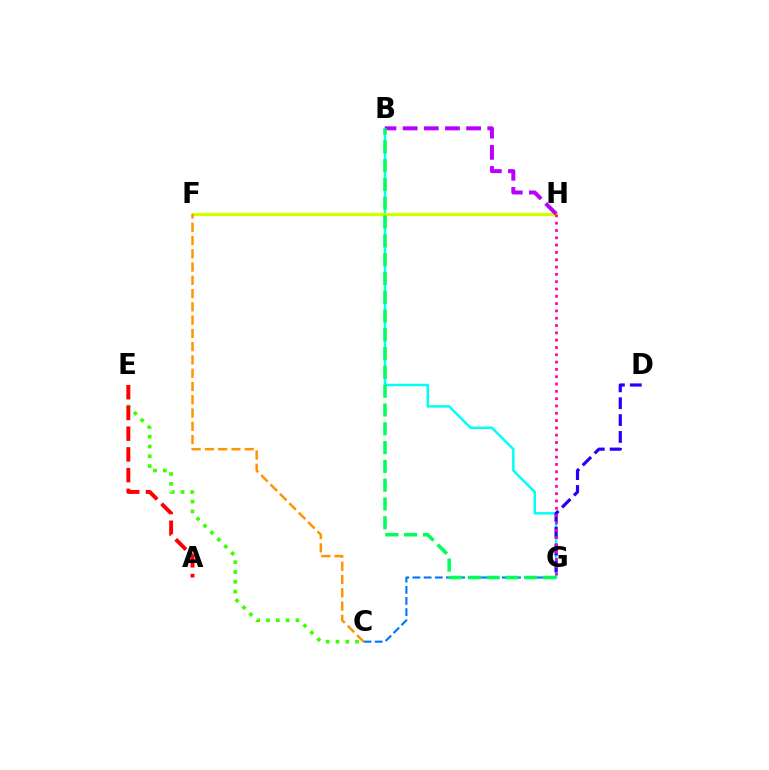{('C', 'E'): [{'color': '#3dff00', 'line_style': 'dotted', 'thickness': 2.66}], ('C', 'G'): [{'color': '#0074ff', 'line_style': 'dashed', 'thickness': 1.52}], ('B', 'G'): [{'color': '#00fff6', 'line_style': 'solid', 'thickness': 1.78}, {'color': '#00ff5c', 'line_style': 'dashed', 'thickness': 2.55}], ('D', 'G'): [{'color': '#2500ff', 'line_style': 'dashed', 'thickness': 2.29}], ('F', 'H'): [{'color': '#d1ff00', 'line_style': 'solid', 'thickness': 2.36}], ('G', 'H'): [{'color': '#ff00ac', 'line_style': 'dotted', 'thickness': 1.99}], ('B', 'H'): [{'color': '#b900ff', 'line_style': 'dashed', 'thickness': 2.87}], ('C', 'F'): [{'color': '#ff9400', 'line_style': 'dashed', 'thickness': 1.8}], ('A', 'E'): [{'color': '#ff0000', 'line_style': 'dashed', 'thickness': 2.82}]}